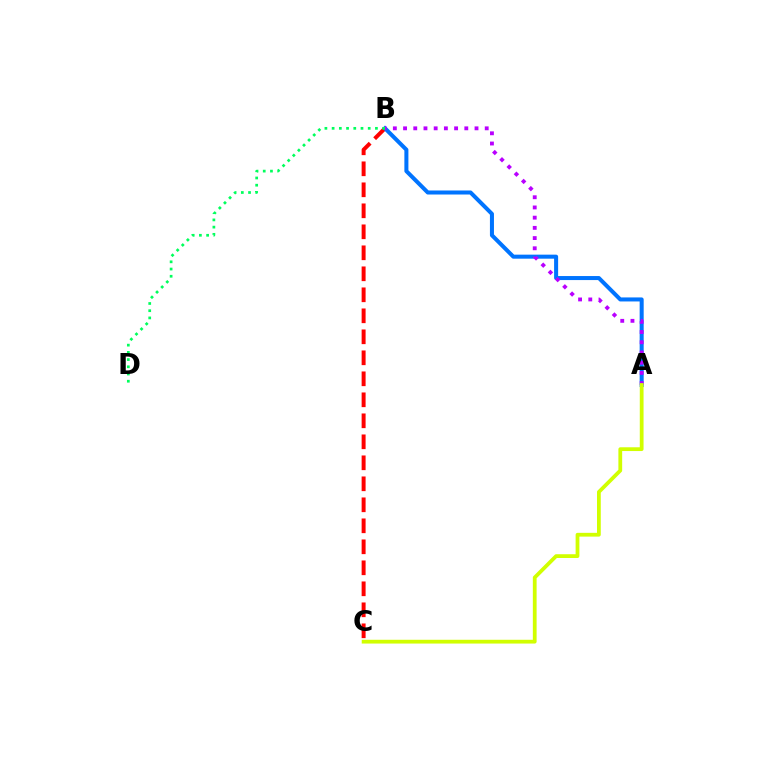{('B', 'C'): [{'color': '#ff0000', 'line_style': 'dashed', 'thickness': 2.85}], ('A', 'B'): [{'color': '#0074ff', 'line_style': 'solid', 'thickness': 2.9}, {'color': '#b900ff', 'line_style': 'dotted', 'thickness': 2.77}], ('A', 'C'): [{'color': '#d1ff00', 'line_style': 'solid', 'thickness': 2.72}], ('B', 'D'): [{'color': '#00ff5c', 'line_style': 'dotted', 'thickness': 1.96}]}